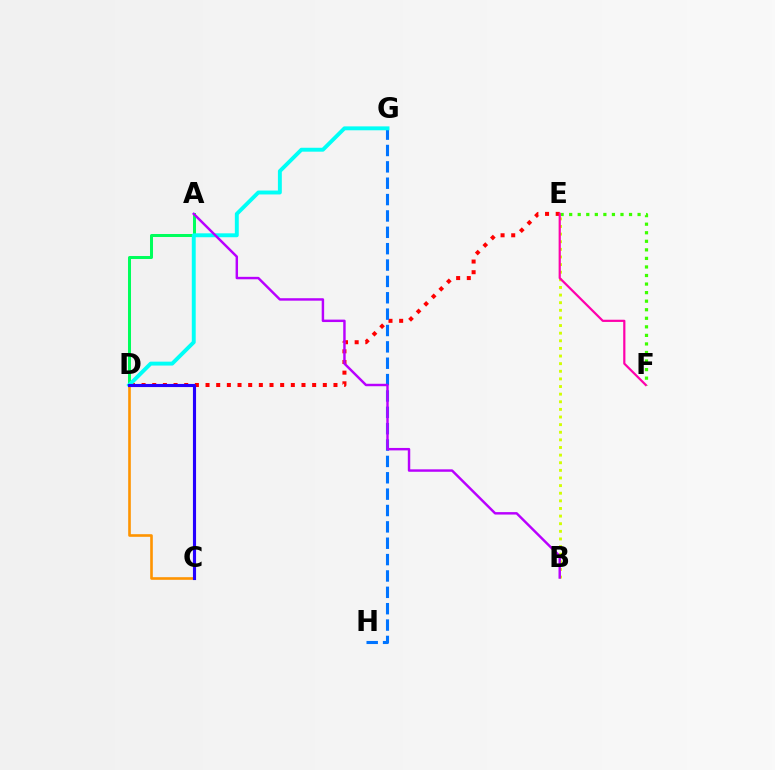{('E', 'F'): [{'color': '#3dff00', 'line_style': 'dotted', 'thickness': 2.32}, {'color': '#ff00ac', 'line_style': 'solid', 'thickness': 1.59}], ('B', 'E'): [{'color': '#d1ff00', 'line_style': 'dotted', 'thickness': 2.07}], ('A', 'D'): [{'color': '#00ff5c', 'line_style': 'solid', 'thickness': 2.17}], ('D', 'E'): [{'color': '#ff0000', 'line_style': 'dotted', 'thickness': 2.9}], ('G', 'H'): [{'color': '#0074ff', 'line_style': 'dashed', 'thickness': 2.22}], ('D', 'G'): [{'color': '#00fff6', 'line_style': 'solid', 'thickness': 2.81}], ('A', 'B'): [{'color': '#b900ff', 'line_style': 'solid', 'thickness': 1.76}], ('C', 'D'): [{'color': '#ff9400', 'line_style': 'solid', 'thickness': 1.89}, {'color': '#2500ff', 'line_style': 'solid', 'thickness': 2.24}]}